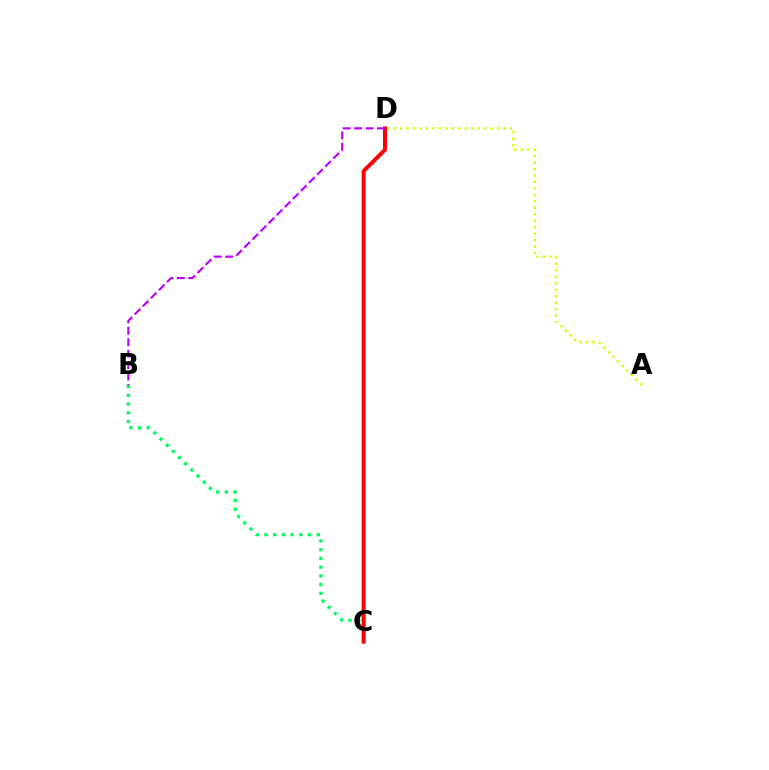{('A', 'D'): [{'color': '#d1ff00', 'line_style': 'dotted', 'thickness': 1.75}], ('C', 'D'): [{'color': '#0074ff', 'line_style': 'dotted', 'thickness': 2.13}, {'color': '#ff0000', 'line_style': 'solid', 'thickness': 2.84}], ('B', 'C'): [{'color': '#00ff5c', 'line_style': 'dotted', 'thickness': 2.37}], ('B', 'D'): [{'color': '#b900ff', 'line_style': 'dashed', 'thickness': 1.55}]}